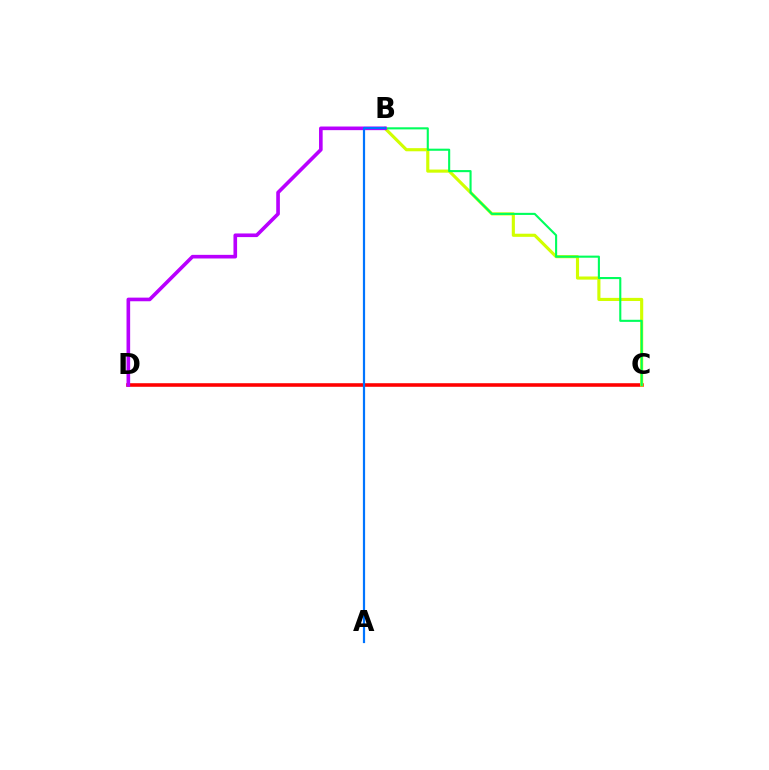{('C', 'D'): [{'color': '#ff0000', 'line_style': 'solid', 'thickness': 2.57}], ('B', 'C'): [{'color': '#d1ff00', 'line_style': 'solid', 'thickness': 2.25}, {'color': '#00ff5c', 'line_style': 'solid', 'thickness': 1.52}], ('B', 'D'): [{'color': '#b900ff', 'line_style': 'solid', 'thickness': 2.61}], ('A', 'B'): [{'color': '#0074ff', 'line_style': 'solid', 'thickness': 1.59}]}